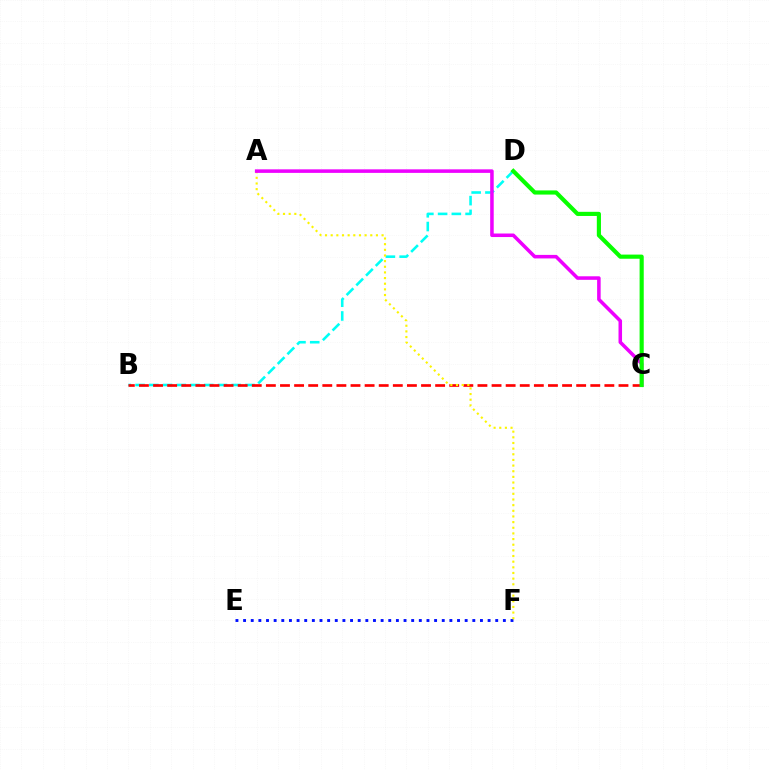{('B', 'D'): [{'color': '#00fff6', 'line_style': 'dashed', 'thickness': 1.87}], ('E', 'F'): [{'color': '#0010ff', 'line_style': 'dotted', 'thickness': 2.08}], ('B', 'C'): [{'color': '#ff0000', 'line_style': 'dashed', 'thickness': 1.92}], ('A', 'F'): [{'color': '#fcf500', 'line_style': 'dotted', 'thickness': 1.54}], ('A', 'C'): [{'color': '#ee00ff', 'line_style': 'solid', 'thickness': 2.55}], ('C', 'D'): [{'color': '#08ff00', 'line_style': 'solid', 'thickness': 2.99}]}